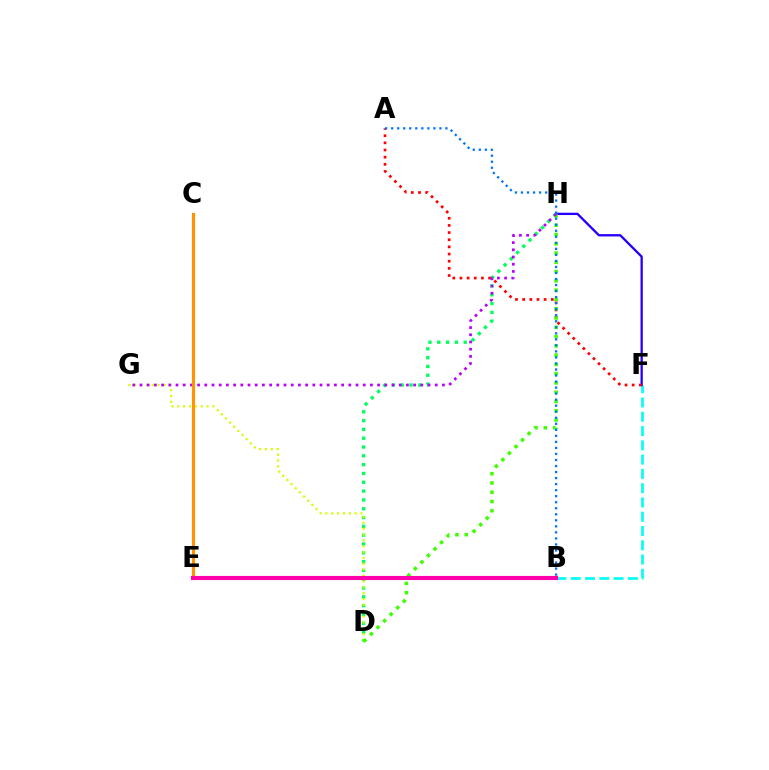{('B', 'F'): [{'color': '#00fff6', 'line_style': 'dashed', 'thickness': 1.94}], ('D', 'H'): [{'color': '#00ff5c', 'line_style': 'dotted', 'thickness': 2.39}, {'color': '#3dff00', 'line_style': 'dotted', 'thickness': 2.52}], ('F', 'H'): [{'color': '#2500ff', 'line_style': 'solid', 'thickness': 1.66}], ('A', 'F'): [{'color': '#ff0000', 'line_style': 'dotted', 'thickness': 1.94}], ('D', 'G'): [{'color': '#d1ff00', 'line_style': 'dotted', 'thickness': 1.59}], ('G', 'H'): [{'color': '#b900ff', 'line_style': 'dotted', 'thickness': 1.96}], ('A', 'B'): [{'color': '#0074ff', 'line_style': 'dotted', 'thickness': 1.64}], ('C', 'E'): [{'color': '#ff9400', 'line_style': 'solid', 'thickness': 2.25}], ('B', 'E'): [{'color': '#ff00ac', 'line_style': 'solid', 'thickness': 2.96}]}